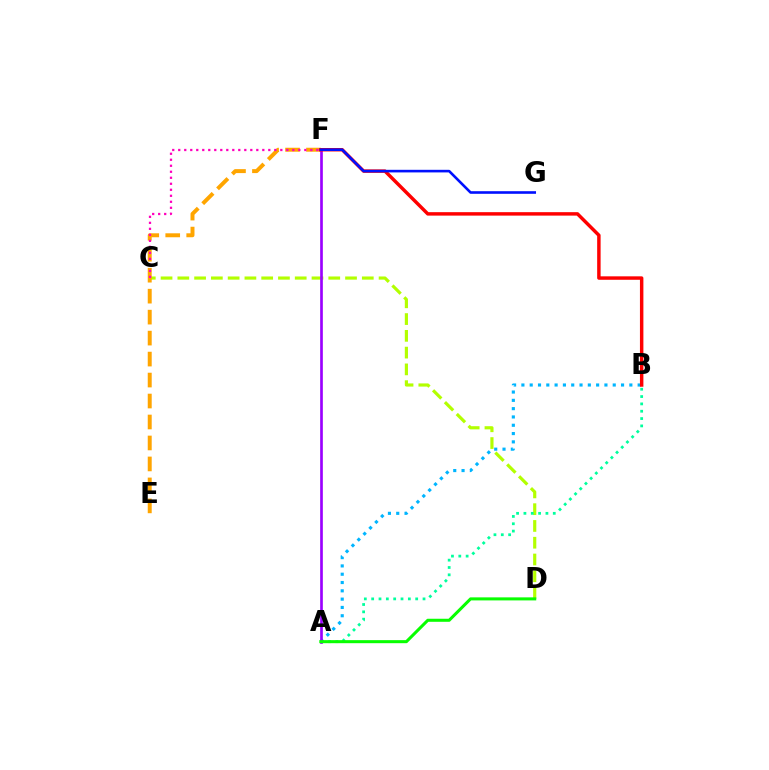{('A', 'B'): [{'color': '#00b5ff', 'line_style': 'dotted', 'thickness': 2.26}, {'color': '#00ff9d', 'line_style': 'dotted', 'thickness': 1.99}], ('C', 'D'): [{'color': '#b3ff00', 'line_style': 'dashed', 'thickness': 2.28}], ('E', 'F'): [{'color': '#ffa500', 'line_style': 'dashed', 'thickness': 2.85}], ('A', 'F'): [{'color': '#9b00ff', 'line_style': 'solid', 'thickness': 1.92}], ('A', 'D'): [{'color': '#08ff00', 'line_style': 'solid', 'thickness': 2.19}], ('B', 'F'): [{'color': '#ff0000', 'line_style': 'solid', 'thickness': 2.48}], ('F', 'G'): [{'color': '#0010ff', 'line_style': 'solid', 'thickness': 1.88}], ('C', 'F'): [{'color': '#ff00bd', 'line_style': 'dotted', 'thickness': 1.63}]}